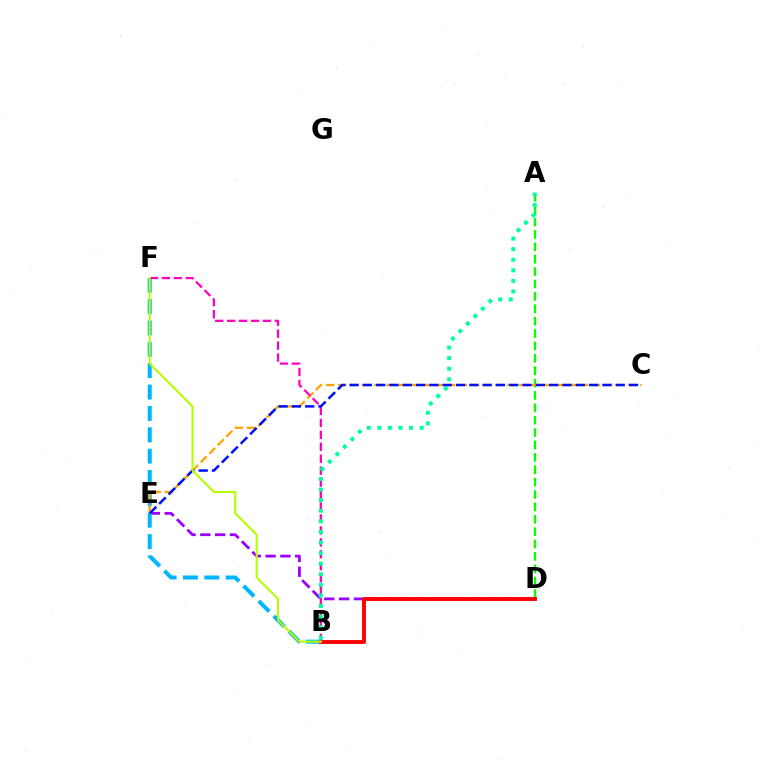{('A', 'D'): [{'color': '#08ff00', 'line_style': 'dashed', 'thickness': 1.68}], ('D', 'E'): [{'color': '#9b00ff', 'line_style': 'dashed', 'thickness': 2.01}], ('B', 'F'): [{'color': '#00b5ff', 'line_style': 'dashed', 'thickness': 2.9}, {'color': '#ff00bd', 'line_style': 'dashed', 'thickness': 1.62}, {'color': '#b3ff00', 'line_style': 'solid', 'thickness': 1.5}], ('B', 'D'): [{'color': '#ff0000', 'line_style': 'solid', 'thickness': 2.79}], ('C', 'E'): [{'color': '#ffa500', 'line_style': 'dashed', 'thickness': 1.64}, {'color': '#0010ff', 'line_style': 'dashed', 'thickness': 1.81}], ('A', 'B'): [{'color': '#00ff9d', 'line_style': 'dotted', 'thickness': 2.87}]}